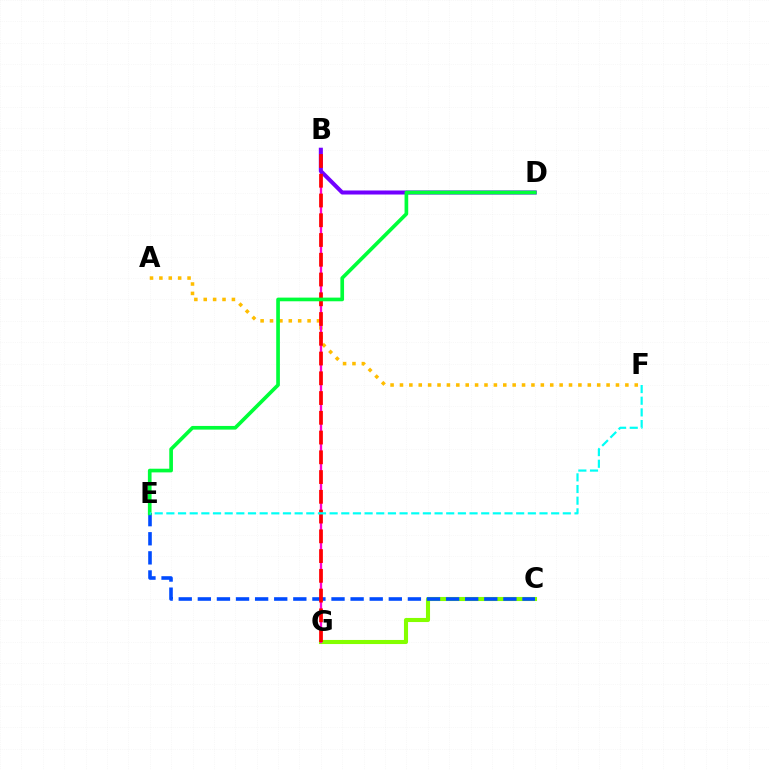{('C', 'G'): [{'color': '#84ff00', 'line_style': 'solid', 'thickness': 2.94}], ('A', 'F'): [{'color': '#ffbd00', 'line_style': 'dotted', 'thickness': 2.55}], ('B', 'G'): [{'color': '#ff00cf', 'line_style': 'solid', 'thickness': 1.67}, {'color': '#ff0000', 'line_style': 'dashed', 'thickness': 2.68}], ('C', 'E'): [{'color': '#004bff', 'line_style': 'dashed', 'thickness': 2.59}], ('B', 'D'): [{'color': '#7200ff', 'line_style': 'solid', 'thickness': 2.91}], ('D', 'E'): [{'color': '#00ff39', 'line_style': 'solid', 'thickness': 2.64}], ('E', 'F'): [{'color': '#00fff6', 'line_style': 'dashed', 'thickness': 1.58}]}